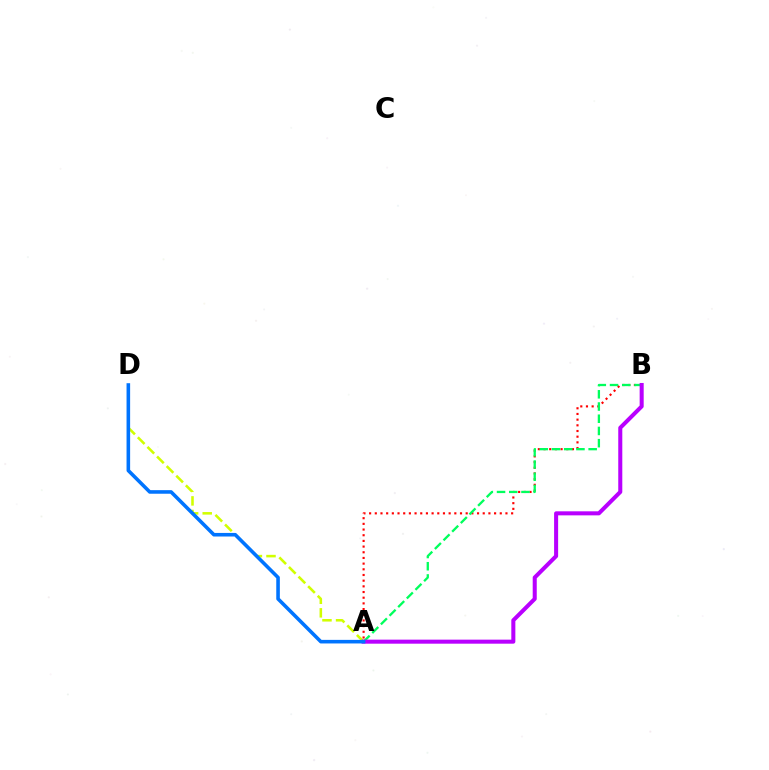{('A', 'D'): [{'color': '#d1ff00', 'line_style': 'dashed', 'thickness': 1.85}, {'color': '#0074ff', 'line_style': 'solid', 'thickness': 2.58}], ('A', 'B'): [{'color': '#ff0000', 'line_style': 'dotted', 'thickness': 1.54}, {'color': '#00ff5c', 'line_style': 'dashed', 'thickness': 1.66}, {'color': '#b900ff', 'line_style': 'solid', 'thickness': 2.91}]}